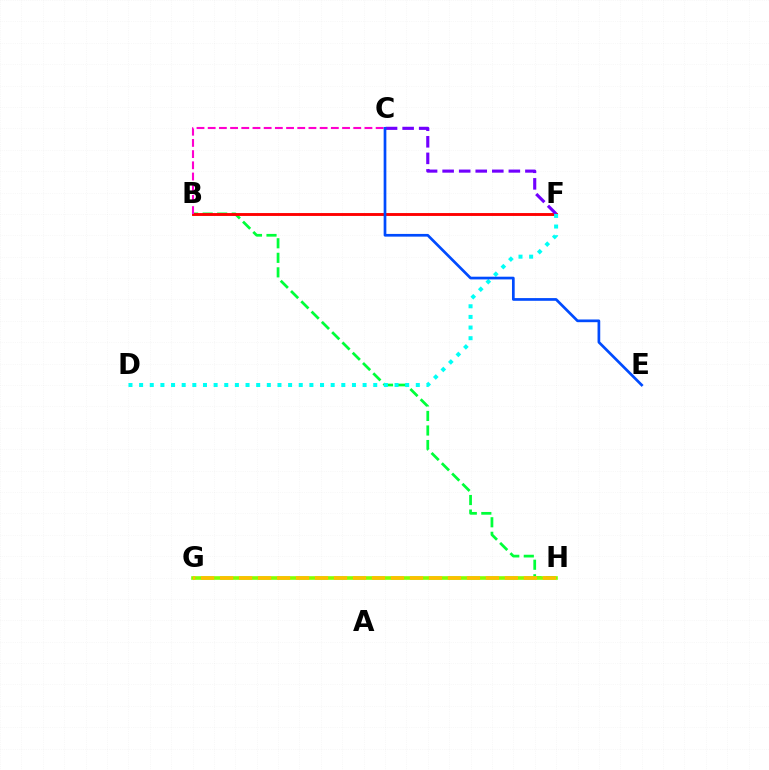{('B', 'H'): [{'color': '#00ff39', 'line_style': 'dashed', 'thickness': 1.98}], ('B', 'F'): [{'color': '#ff0000', 'line_style': 'solid', 'thickness': 2.08}], ('B', 'C'): [{'color': '#ff00cf', 'line_style': 'dashed', 'thickness': 1.52}], ('G', 'H'): [{'color': '#84ff00', 'line_style': 'solid', 'thickness': 2.62}, {'color': '#ffbd00', 'line_style': 'dashed', 'thickness': 2.58}], ('C', 'F'): [{'color': '#7200ff', 'line_style': 'dashed', 'thickness': 2.25}], ('D', 'F'): [{'color': '#00fff6', 'line_style': 'dotted', 'thickness': 2.89}], ('C', 'E'): [{'color': '#004bff', 'line_style': 'solid', 'thickness': 1.95}]}